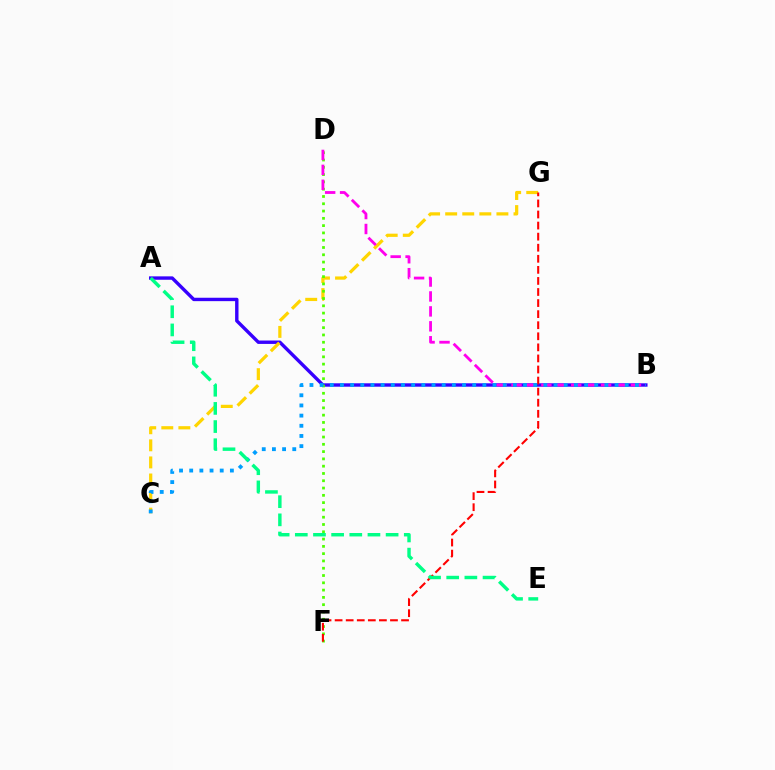{('A', 'B'): [{'color': '#3700ff', 'line_style': 'solid', 'thickness': 2.45}], ('C', 'G'): [{'color': '#ffd500', 'line_style': 'dashed', 'thickness': 2.32}], ('D', 'F'): [{'color': '#4fff00', 'line_style': 'dotted', 'thickness': 1.98}], ('F', 'G'): [{'color': '#ff0000', 'line_style': 'dashed', 'thickness': 1.5}], ('B', 'D'): [{'color': '#ff00ed', 'line_style': 'dashed', 'thickness': 2.03}], ('B', 'C'): [{'color': '#009eff', 'line_style': 'dotted', 'thickness': 2.76}], ('A', 'E'): [{'color': '#00ff86', 'line_style': 'dashed', 'thickness': 2.47}]}